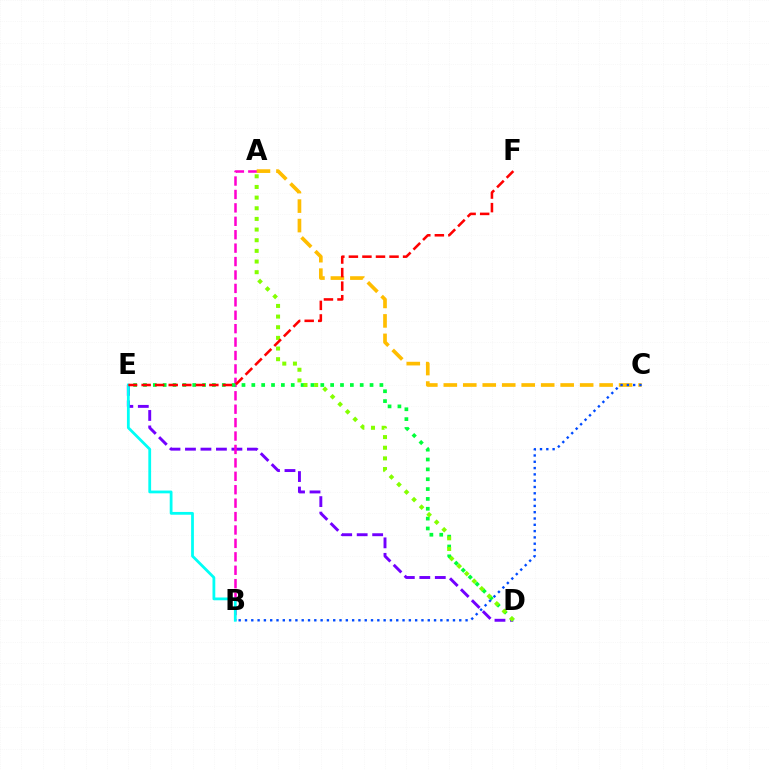{('D', 'E'): [{'color': '#7200ff', 'line_style': 'dashed', 'thickness': 2.1}, {'color': '#00ff39', 'line_style': 'dotted', 'thickness': 2.68}], ('A', 'B'): [{'color': '#ff00cf', 'line_style': 'dashed', 'thickness': 1.82}], ('B', 'E'): [{'color': '#00fff6', 'line_style': 'solid', 'thickness': 2.0}], ('A', 'C'): [{'color': '#ffbd00', 'line_style': 'dashed', 'thickness': 2.65}], ('A', 'D'): [{'color': '#84ff00', 'line_style': 'dotted', 'thickness': 2.89}], ('B', 'C'): [{'color': '#004bff', 'line_style': 'dotted', 'thickness': 1.71}], ('E', 'F'): [{'color': '#ff0000', 'line_style': 'dashed', 'thickness': 1.84}]}